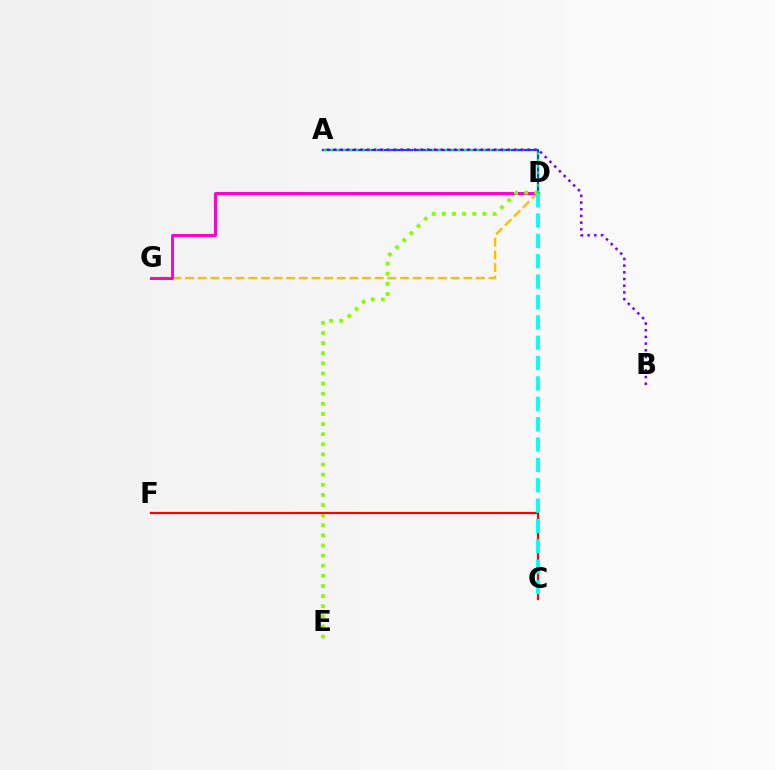{('D', 'G'): [{'color': '#ffbd00', 'line_style': 'dashed', 'thickness': 1.72}, {'color': '#ff00cf', 'line_style': 'solid', 'thickness': 2.13}], ('D', 'E'): [{'color': '#84ff00', 'line_style': 'dotted', 'thickness': 2.75}], ('A', 'D'): [{'color': '#004bff', 'line_style': 'solid', 'thickness': 1.62}, {'color': '#00ff39', 'line_style': 'dotted', 'thickness': 1.73}], ('A', 'B'): [{'color': '#7200ff', 'line_style': 'dotted', 'thickness': 1.82}], ('C', 'F'): [{'color': '#ff0000', 'line_style': 'solid', 'thickness': 1.58}], ('C', 'D'): [{'color': '#00fff6', 'line_style': 'dashed', 'thickness': 2.77}]}